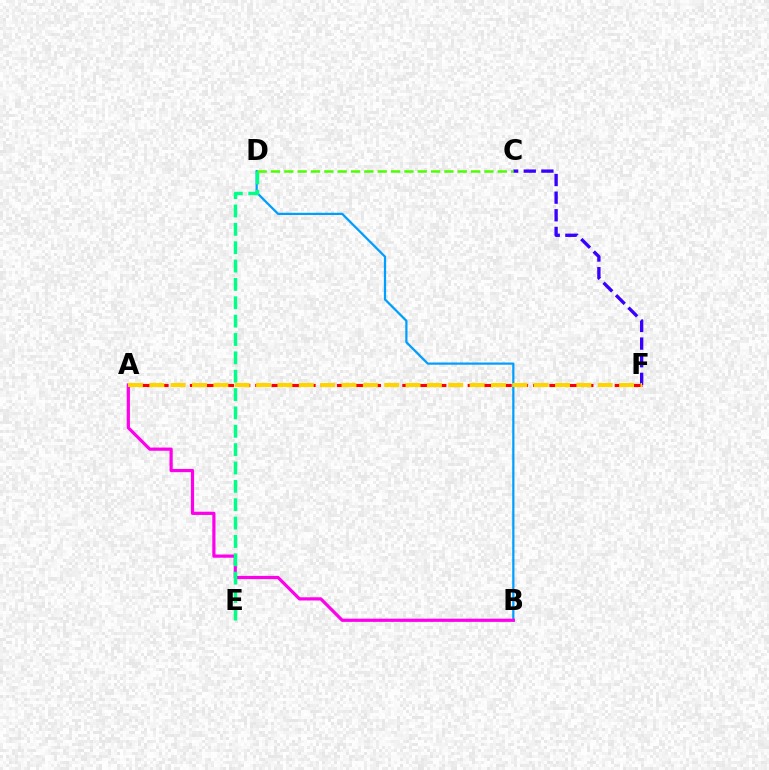{('C', 'F'): [{'color': '#3700ff', 'line_style': 'dashed', 'thickness': 2.39}], ('B', 'D'): [{'color': '#009eff', 'line_style': 'solid', 'thickness': 1.61}], ('A', 'F'): [{'color': '#ff0000', 'line_style': 'dashed', 'thickness': 2.22}, {'color': '#ffd500', 'line_style': 'dashed', 'thickness': 2.9}], ('A', 'B'): [{'color': '#ff00ed', 'line_style': 'solid', 'thickness': 2.3}], ('D', 'E'): [{'color': '#00ff86', 'line_style': 'dashed', 'thickness': 2.49}], ('C', 'D'): [{'color': '#4fff00', 'line_style': 'dashed', 'thickness': 1.81}]}